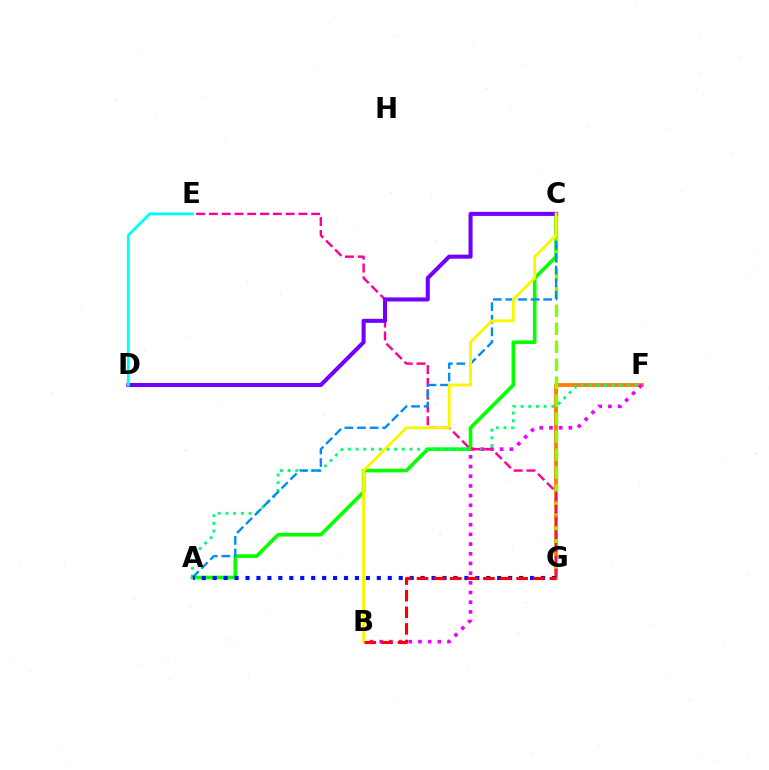{('A', 'C'): [{'color': '#08ff00', 'line_style': 'solid', 'thickness': 2.62}, {'color': '#008cff', 'line_style': 'dashed', 'thickness': 1.71}], ('F', 'G'): [{'color': '#ff7c00', 'line_style': 'solid', 'thickness': 2.74}], ('C', 'G'): [{'color': '#84ff00', 'line_style': 'dashed', 'thickness': 2.44}], ('B', 'F'): [{'color': '#ee00ff', 'line_style': 'dotted', 'thickness': 2.63}], ('A', 'F'): [{'color': '#00ff74', 'line_style': 'dotted', 'thickness': 2.09}], ('E', 'G'): [{'color': '#ff0094', 'line_style': 'dashed', 'thickness': 1.74}], ('A', 'G'): [{'color': '#0010ff', 'line_style': 'dotted', 'thickness': 2.97}], ('C', 'D'): [{'color': '#7200ff', 'line_style': 'solid', 'thickness': 2.92}], ('D', 'E'): [{'color': '#00fff6', 'line_style': 'solid', 'thickness': 2.05}], ('B', 'C'): [{'color': '#fcf500', 'line_style': 'solid', 'thickness': 2.04}], ('B', 'G'): [{'color': '#ff0000', 'line_style': 'dashed', 'thickness': 2.26}]}